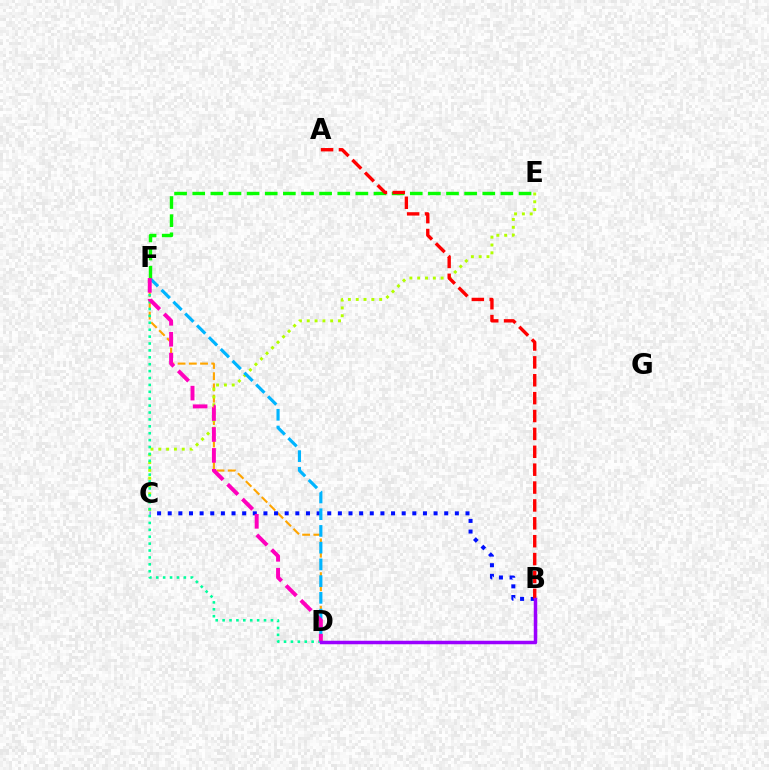{('D', 'F'): [{'color': '#ffa500', 'line_style': 'dashed', 'thickness': 1.52}, {'color': '#00b5ff', 'line_style': 'dashed', 'thickness': 2.27}, {'color': '#00ff9d', 'line_style': 'dotted', 'thickness': 1.87}, {'color': '#ff00bd', 'line_style': 'dashed', 'thickness': 2.84}], ('B', 'C'): [{'color': '#0010ff', 'line_style': 'dotted', 'thickness': 2.89}], ('C', 'E'): [{'color': '#b3ff00', 'line_style': 'dotted', 'thickness': 2.12}], ('E', 'F'): [{'color': '#08ff00', 'line_style': 'dashed', 'thickness': 2.46}], ('A', 'B'): [{'color': '#ff0000', 'line_style': 'dashed', 'thickness': 2.43}], ('B', 'D'): [{'color': '#9b00ff', 'line_style': 'solid', 'thickness': 2.52}]}